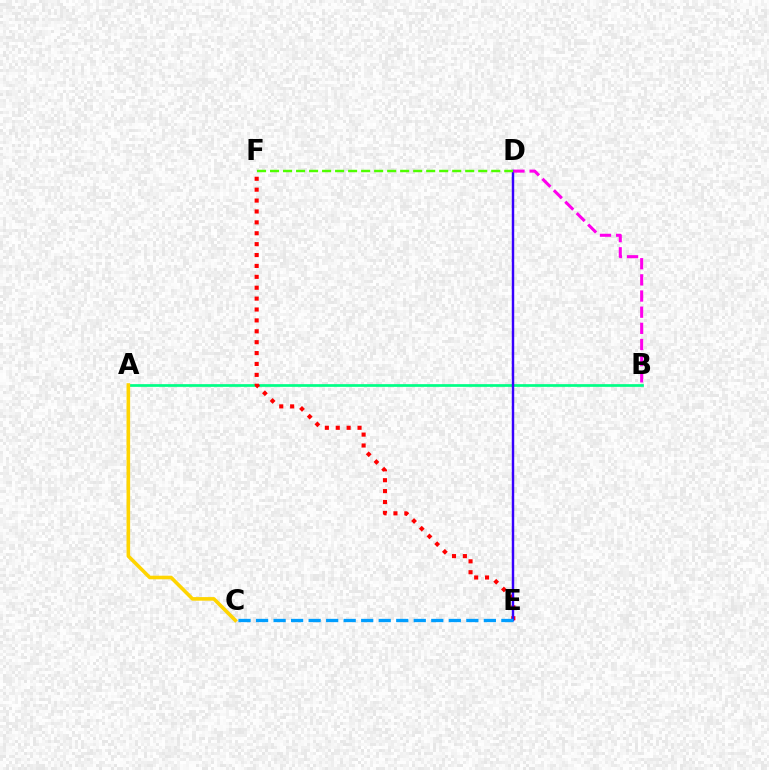{('A', 'B'): [{'color': '#00ff86', 'line_style': 'solid', 'thickness': 1.95}], ('E', 'F'): [{'color': '#ff0000', 'line_style': 'dotted', 'thickness': 2.96}], ('D', 'E'): [{'color': '#3700ff', 'line_style': 'solid', 'thickness': 1.76}], ('B', 'D'): [{'color': '#ff00ed', 'line_style': 'dashed', 'thickness': 2.19}], ('C', 'E'): [{'color': '#009eff', 'line_style': 'dashed', 'thickness': 2.38}], ('A', 'C'): [{'color': '#ffd500', 'line_style': 'solid', 'thickness': 2.59}], ('D', 'F'): [{'color': '#4fff00', 'line_style': 'dashed', 'thickness': 1.77}]}